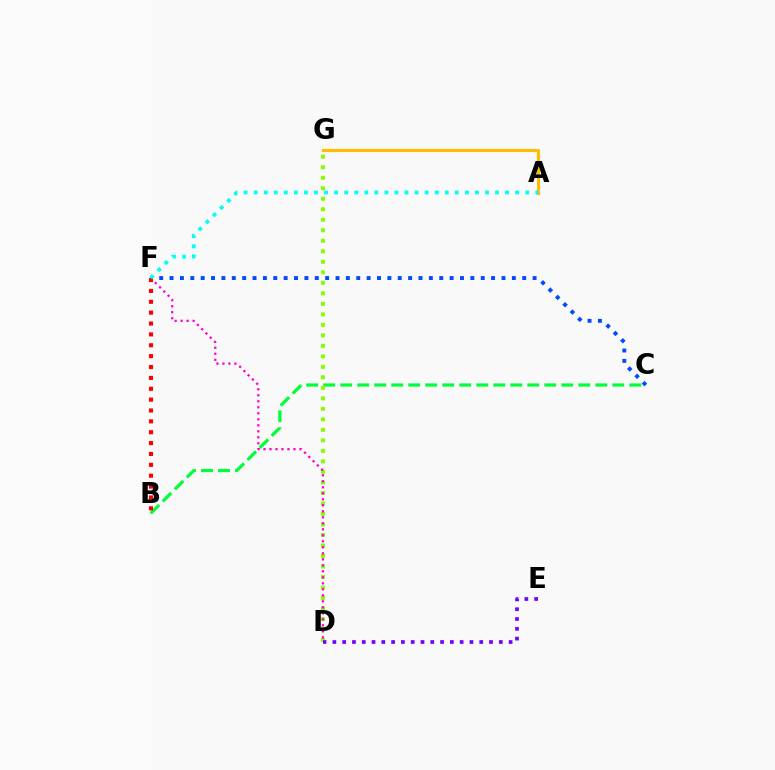{('B', 'C'): [{'color': '#00ff39', 'line_style': 'dashed', 'thickness': 2.31}], ('C', 'F'): [{'color': '#004bff', 'line_style': 'dotted', 'thickness': 2.82}], ('A', 'G'): [{'color': '#ffbd00', 'line_style': 'solid', 'thickness': 2.24}], ('D', 'G'): [{'color': '#84ff00', 'line_style': 'dotted', 'thickness': 2.85}], ('D', 'F'): [{'color': '#ff00cf', 'line_style': 'dotted', 'thickness': 1.63}], ('B', 'F'): [{'color': '#ff0000', 'line_style': 'dotted', 'thickness': 2.95}], ('A', 'F'): [{'color': '#00fff6', 'line_style': 'dotted', 'thickness': 2.73}], ('D', 'E'): [{'color': '#7200ff', 'line_style': 'dotted', 'thickness': 2.66}]}